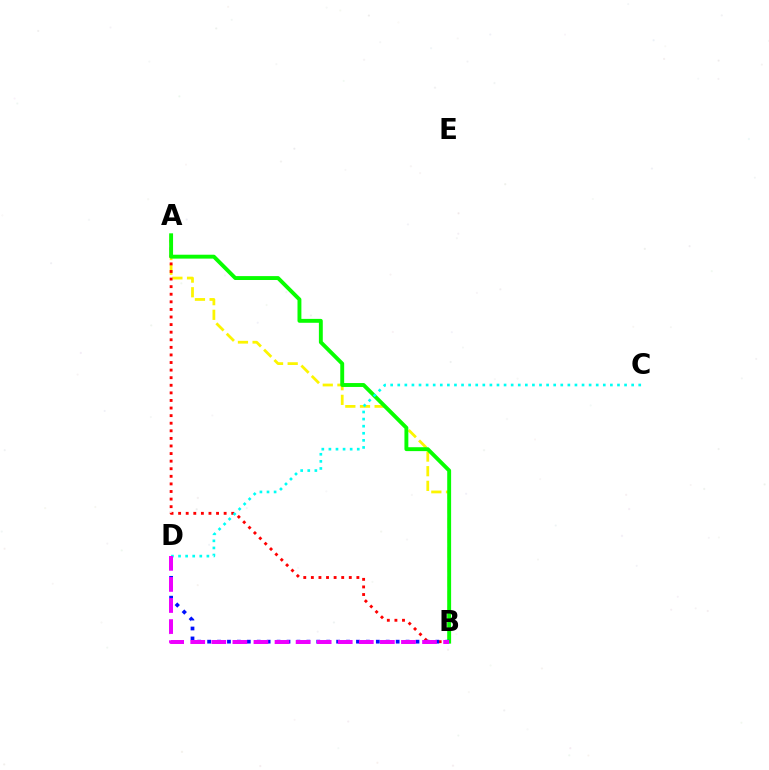{('A', 'B'): [{'color': '#fcf500', 'line_style': 'dashed', 'thickness': 1.99}, {'color': '#ff0000', 'line_style': 'dotted', 'thickness': 2.06}, {'color': '#08ff00', 'line_style': 'solid', 'thickness': 2.81}], ('B', 'D'): [{'color': '#0010ff', 'line_style': 'dotted', 'thickness': 2.7}, {'color': '#ee00ff', 'line_style': 'dashed', 'thickness': 2.86}], ('C', 'D'): [{'color': '#00fff6', 'line_style': 'dotted', 'thickness': 1.93}]}